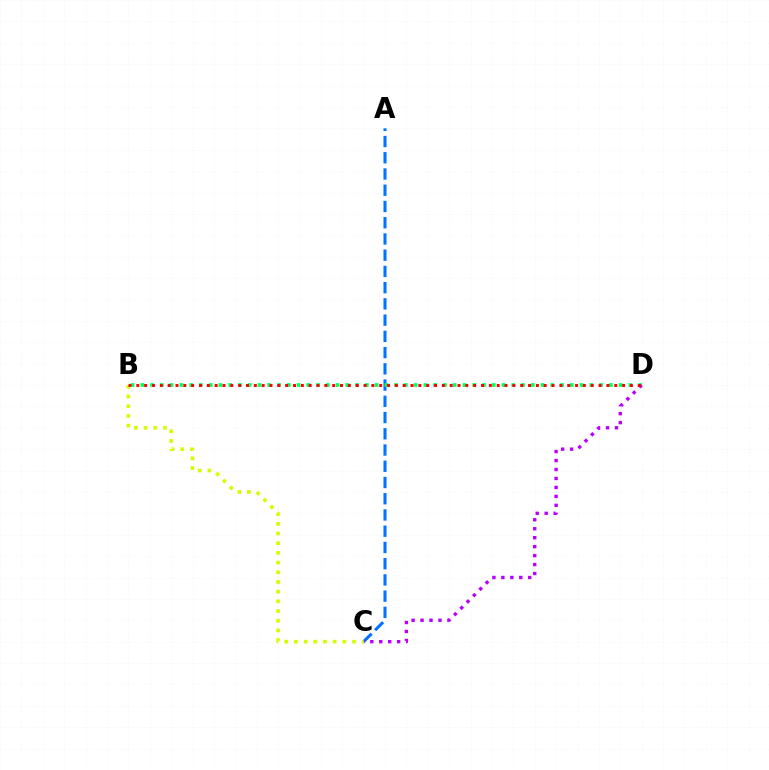{('A', 'C'): [{'color': '#0074ff', 'line_style': 'dashed', 'thickness': 2.21}], ('B', 'D'): [{'color': '#00ff5c', 'line_style': 'dotted', 'thickness': 2.65}, {'color': '#ff0000', 'line_style': 'dotted', 'thickness': 2.13}], ('C', 'D'): [{'color': '#b900ff', 'line_style': 'dotted', 'thickness': 2.43}], ('B', 'C'): [{'color': '#d1ff00', 'line_style': 'dotted', 'thickness': 2.63}]}